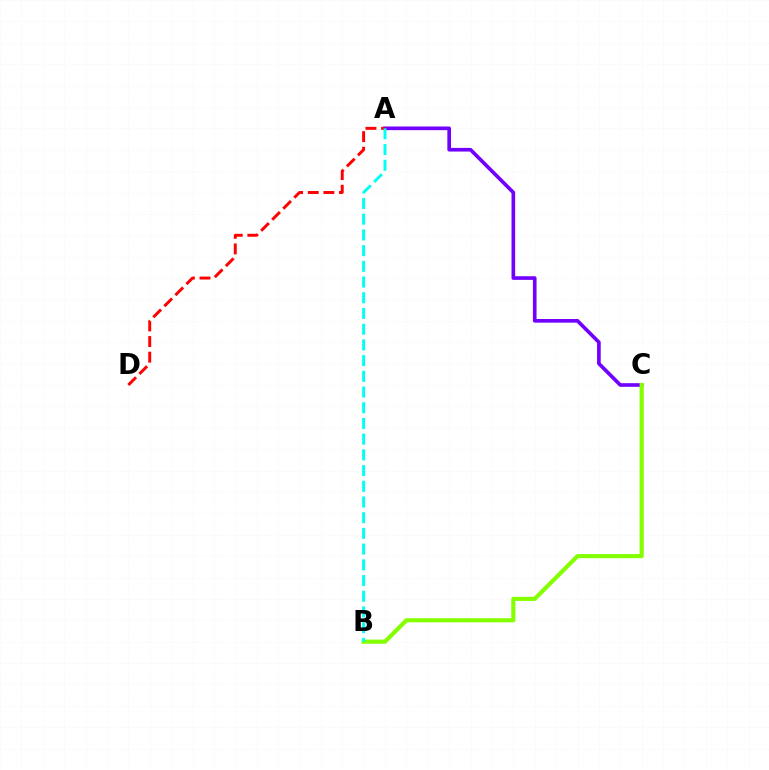{('A', 'C'): [{'color': '#7200ff', 'line_style': 'solid', 'thickness': 2.63}], ('A', 'D'): [{'color': '#ff0000', 'line_style': 'dashed', 'thickness': 2.12}], ('B', 'C'): [{'color': '#84ff00', 'line_style': 'solid', 'thickness': 2.98}], ('A', 'B'): [{'color': '#00fff6', 'line_style': 'dashed', 'thickness': 2.13}]}